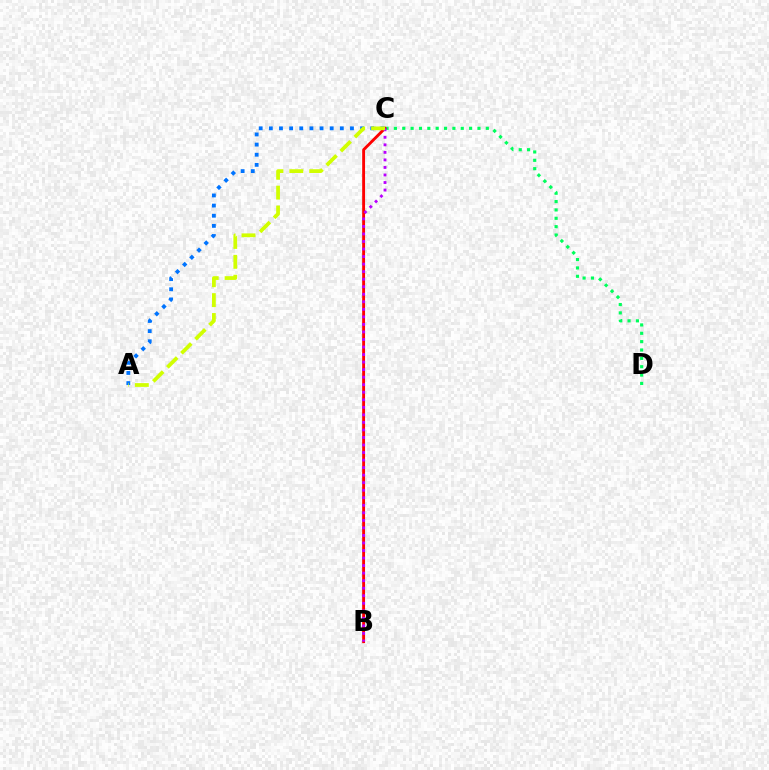{('A', 'C'): [{'color': '#0074ff', 'line_style': 'dotted', 'thickness': 2.75}, {'color': '#d1ff00', 'line_style': 'dashed', 'thickness': 2.7}], ('C', 'D'): [{'color': '#00ff5c', 'line_style': 'dotted', 'thickness': 2.27}], ('B', 'C'): [{'color': '#ff0000', 'line_style': 'solid', 'thickness': 2.07}, {'color': '#b900ff', 'line_style': 'dotted', 'thickness': 2.05}]}